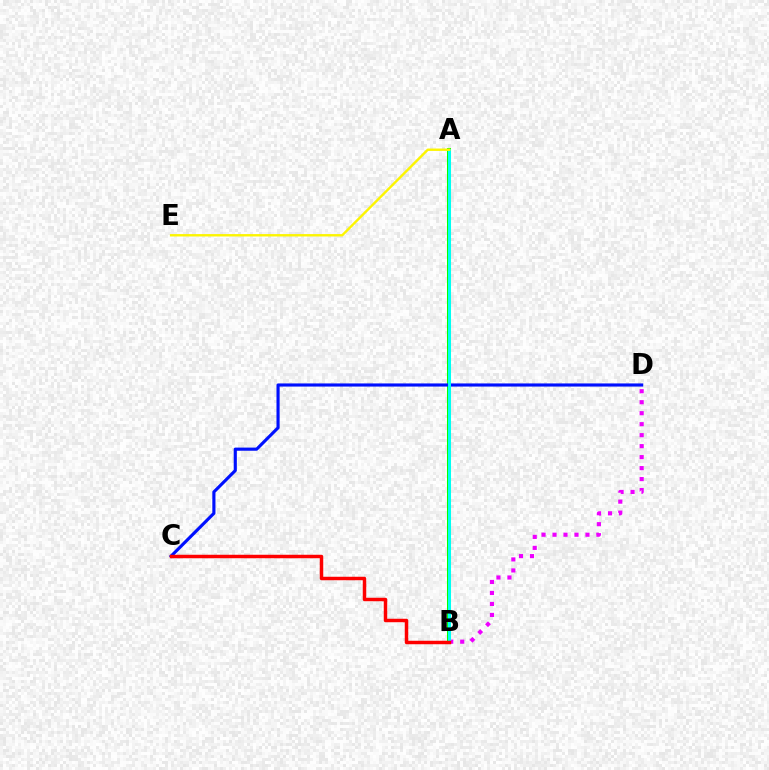{('A', 'B'): [{'color': '#08ff00', 'line_style': 'solid', 'thickness': 2.9}, {'color': '#00fff6', 'line_style': 'solid', 'thickness': 2.14}], ('C', 'D'): [{'color': '#0010ff', 'line_style': 'solid', 'thickness': 2.26}], ('B', 'D'): [{'color': '#ee00ff', 'line_style': 'dotted', 'thickness': 2.98}], ('A', 'E'): [{'color': '#fcf500', 'line_style': 'solid', 'thickness': 1.72}], ('B', 'C'): [{'color': '#ff0000', 'line_style': 'solid', 'thickness': 2.5}]}